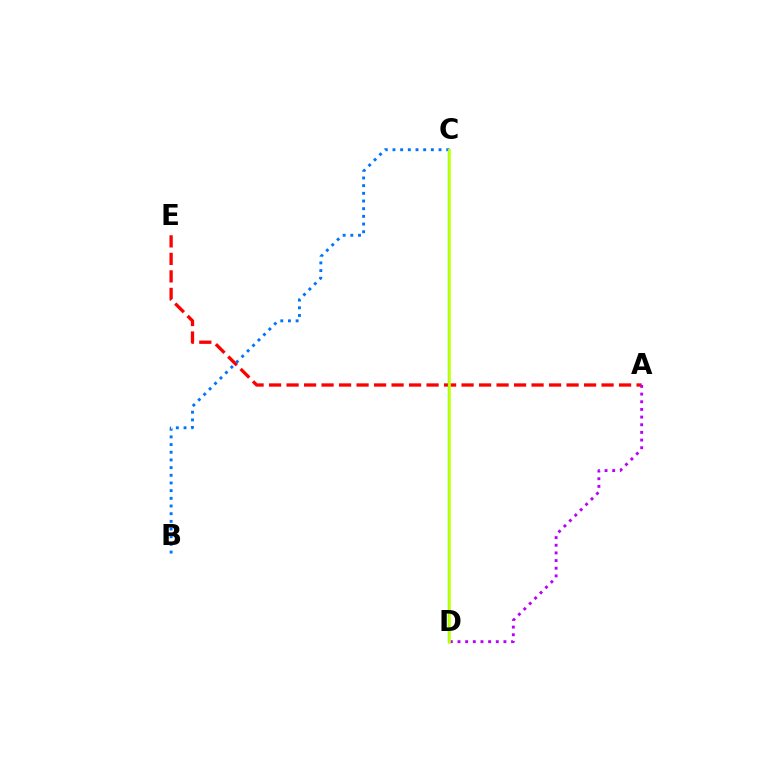{('A', 'E'): [{'color': '#ff0000', 'line_style': 'dashed', 'thickness': 2.38}], ('A', 'D'): [{'color': '#b900ff', 'line_style': 'dotted', 'thickness': 2.08}], ('B', 'C'): [{'color': '#0074ff', 'line_style': 'dotted', 'thickness': 2.09}], ('C', 'D'): [{'color': '#00ff5c', 'line_style': 'solid', 'thickness': 1.72}, {'color': '#d1ff00', 'line_style': 'solid', 'thickness': 1.84}]}